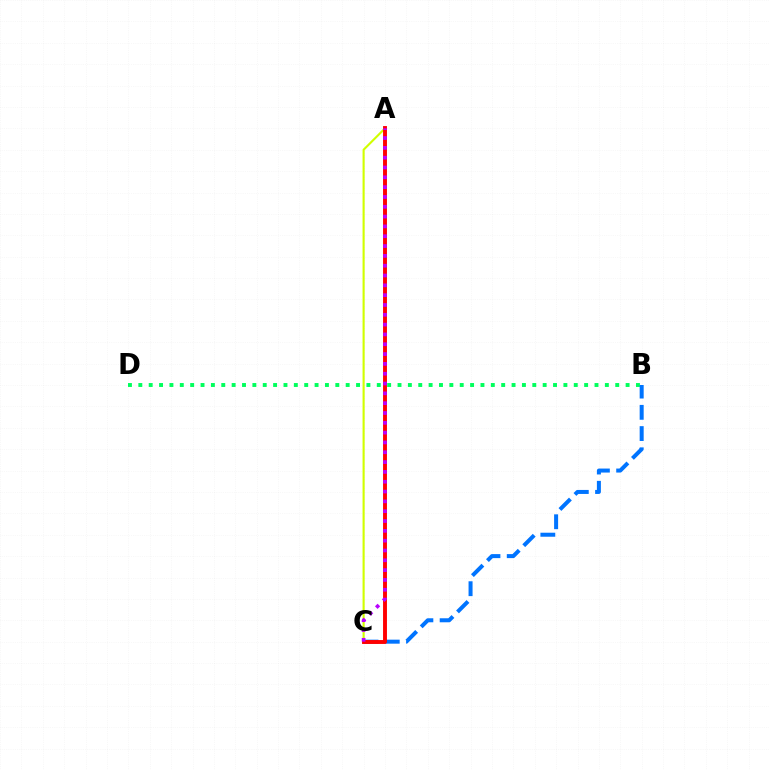{('B', 'D'): [{'color': '#00ff5c', 'line_style': 'dotted', 'thickness': 2.82}], ('A', 'C'): [{'color': '#d1ff00', 'line_style': 'solid', 'thickness': 1.53}, {'color': '#ff0000', 'line_style': 'solid', 'thickness': 2.81}, {'color': '#b900ff', 'line_style': 'dotted', 'thickness': 2.67}], ('B', 'C'): [{'color': '#0074ff', 'line_style': 'dashed', 'thickness': 2.89}]}